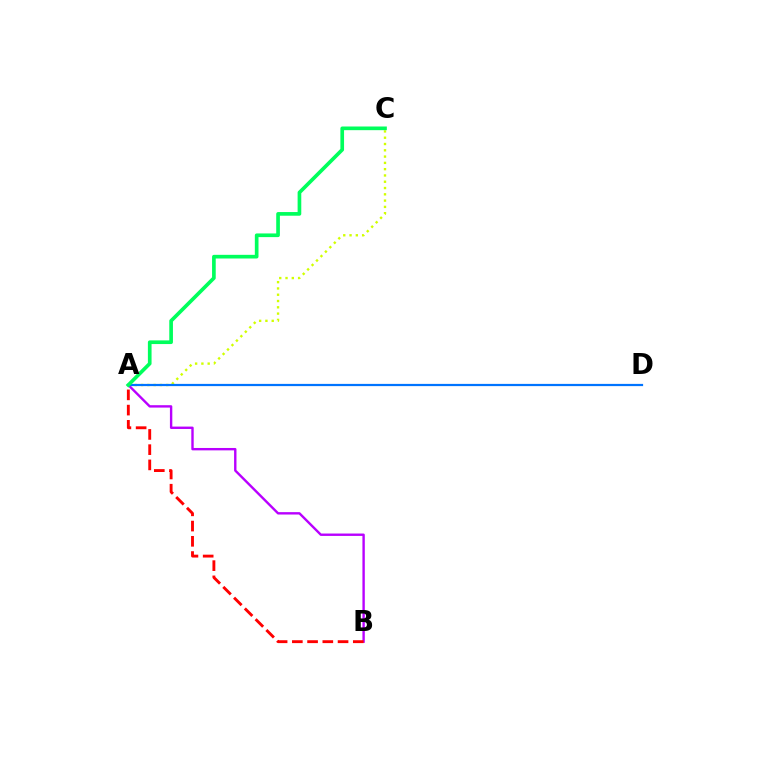{('A', 'C'): [{'color': '#d1ff00', 'line_style': 'dotted', 'thickness': 1.71}, {'color': '#00ff5c', 'line_style': 'solid', 'thickness': 2.64}], ('A', 'B'): [{'color': '#b900ff', 'line_style': 'solid', 'thickness': 1.72}, {'color': '#ff0000', 'line_style': 'dashed', 'thickness': 2.07}], ('A', 'D'): [{'color': '#0074ff', 'line_style': 'solid', 'thickness': 1.6}]}